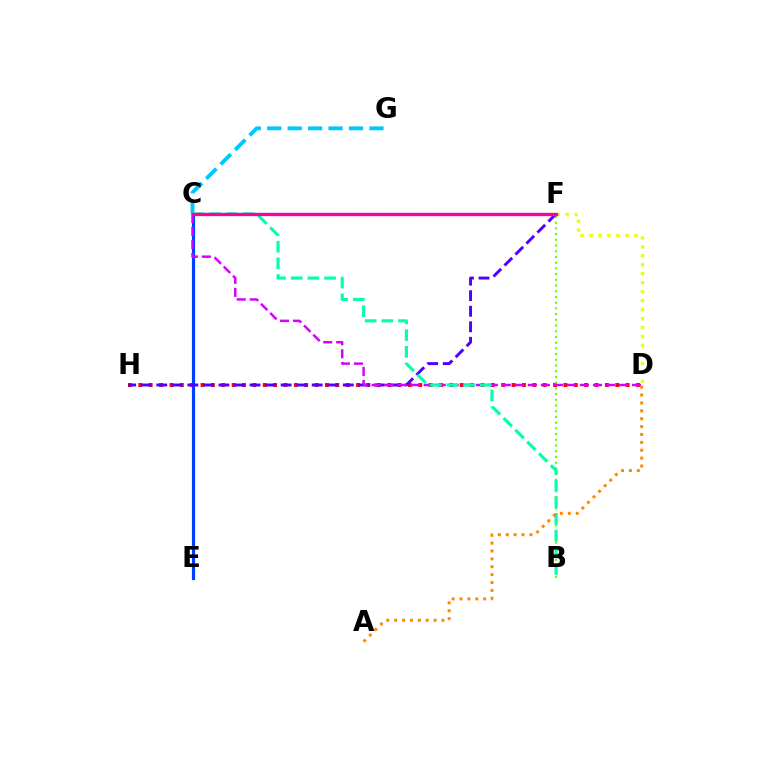{('D', 'H'): [{'color': '#ff0000', 'line_style': 'dotted', 'thickness': 2.82}], ('B', 'F'): [{'color': '#66ff00', 'line_style': 'dotted', 'thickness': 1.55}], ('C', 'G'): [{'color': '#00c7ff', 'line_style': 'dashed', 'thickness': 2.78}], ('C', 'E'): [{'color': '#003fff', 'line_style': 'solid', 'thickness': 2.28}], ('C', 'F'): [{'color': '#00ff27', 'line_style': 'dashed', 'thickness': 1.57}, {'color': '#ff00a0', 'line_style': 'solid', 'thickness': 2.38}], ('D', 'F'): [{'color': '#eeff00', 'line_style': 'dotted', 'thickness': 2.44}], ('F', 'H'): [{'color': '#4f00ff', 'line_style': 'dashed', 'thickness': 2.11}], ('C', 'D'): [{'color': '#d600ff', 'line_style': 'dashed', 'thickness': 1.77}], ('B', 'C'): [{'color': '#00ffaf', 'line_style': 'dashed', 'thickness': 2.26}], ('A', 'D'): [{'color': '#ff8800', 'line_style': 'dotted', 'thickness': 2.14}]}